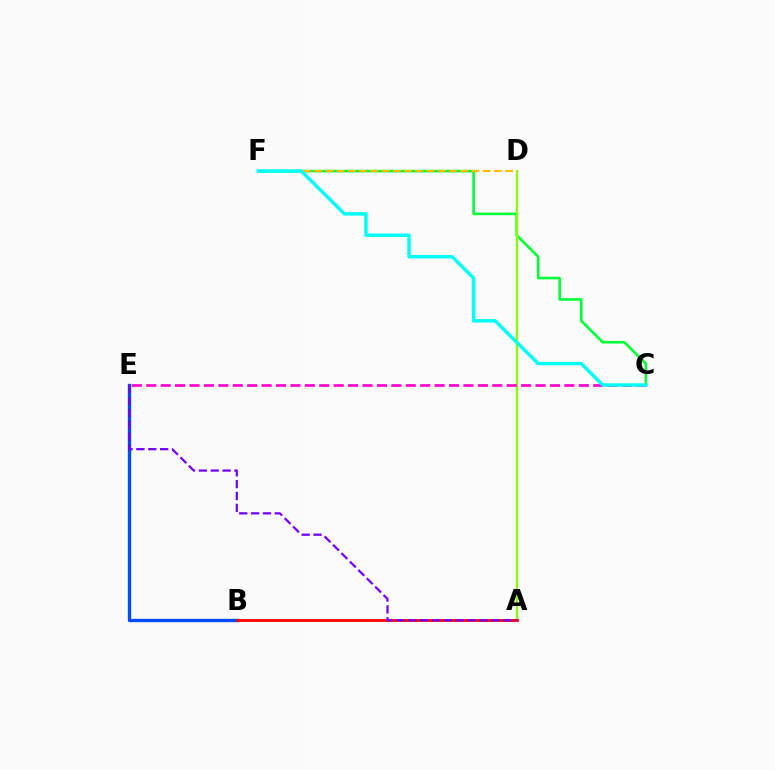{('C', 'F'): [{'color': '#00ff39', 'line_style': 'solid', 'thickness': 1.88}, {'color': '#00fff6', 'line_style': 'solid', 'thickness': 2.48}], ('A', 'D'): [{'color': '#84ff00', 'line_style': 'solid', 'thickness': 1.62}], ('D', 'F'): [{'color': '#ffbd00', 'line_style': 'dashed', 'thickness': 1.53}], ('B', 'E'): [{'color': '#004bff', 'line_style': 'solid', 'thickness': 2.4}], ('C', 'E'): [{'color': '#ff00cf', 'line_style': 'dashed', 'thickness': 1.96}], ('A', 'B'): [{'color': '#ff0000', 'line_style': 'solid', 'thickness': 2.02}], ('A', 'E'): [{'color': '#7200ff', 'line_style': 'dashed', 'thickness': 1.61}]}